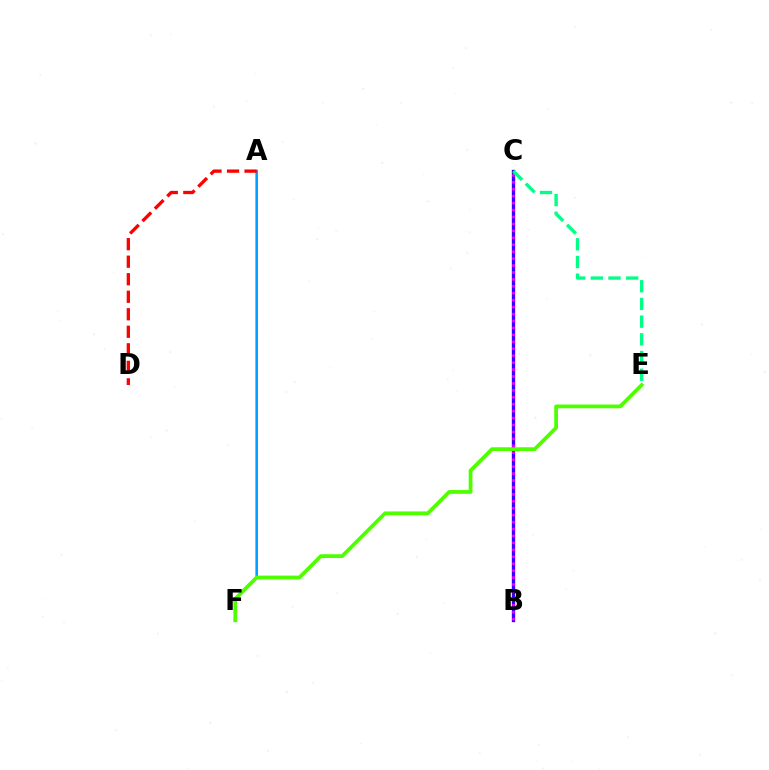{('A', 'F'): [{'color': '#009eff', 'line_style': 'solid', 'thickness': 1.84}], ('A', 'D'): [{'color': '#ff0000', 'line_style': 'dashed', 'thickness': 2.38}], ('B', 'C'): [{'color': '#ffd500', 'line_style': 'dotted', 'thickness': 2.11}, {'color': '#3700ff', 'line_style': 'solid', 'thickness': 2.41}, {'color': '#ff00ed', 'line_style': 'dotted', 'thickness': 1.88}], ('C', 'E'): [{'color': '#00ff86', 'line_style': 'dashed', 'thickness': 2.4}], ('E', 'F'): [{'color': '#4fff00', 'line_style': 'solid', 'thickness': 2.73}]}